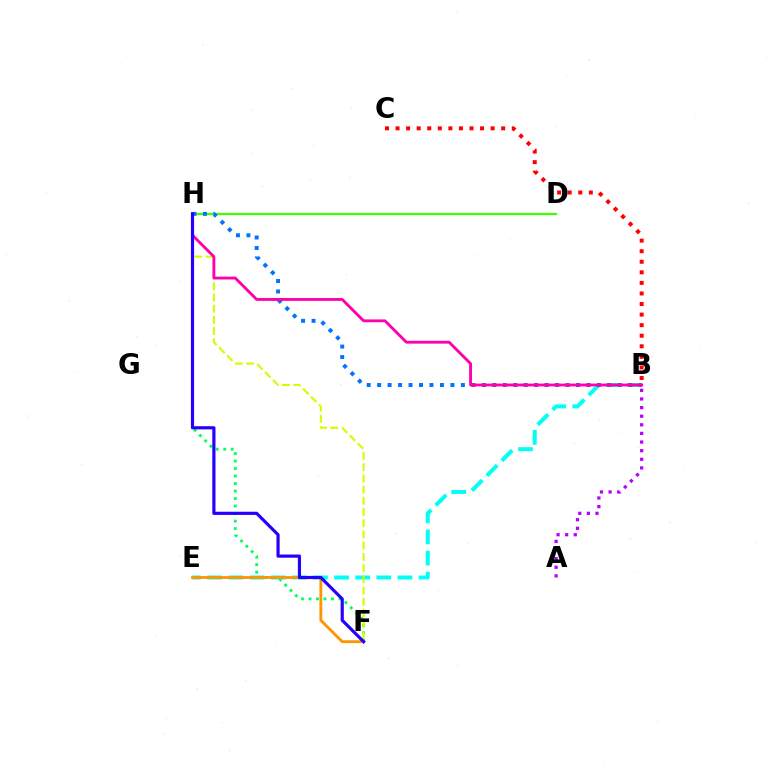{('F', 'H'): [{'color': '#00ff5c', 'line_style': 'dotted', 'thickness': 2.04}, {'color': '#d1ff00', 'line_style': 'dashed', 'thickness': 1.52}, {'color': '#2500ff', 'line_style': 'solid', 'thickness': 2.29}], ('D', 'H'): [{'color': '#3dff00', 'line_style': 'solid', 'thickness': 1.6}], ('B', 'E'): [{'color': '#00fff6', 'line_style': 'dashed', 'thickness': 2.87}], ('B', 'H'): [{'color': '#0074ff', 'line_style': 'dotted', 'thickness': 2.84}, {'color': '#ff00ac', 'line_style': 'solid', 'thickness': 2.05}], ('E', 'F'): [{'color': '#ff9400', 'line_style': 'solid', 'thickness': 2.03}], ('B', 'C'): [{'color': '#ff0000', 'line_style': 'dotted', 'thickness': 2.87}], ('A', 'B'): [{'color': '#b900ff', 'line_style': 'dotted', 'thickness': 2.34}]}